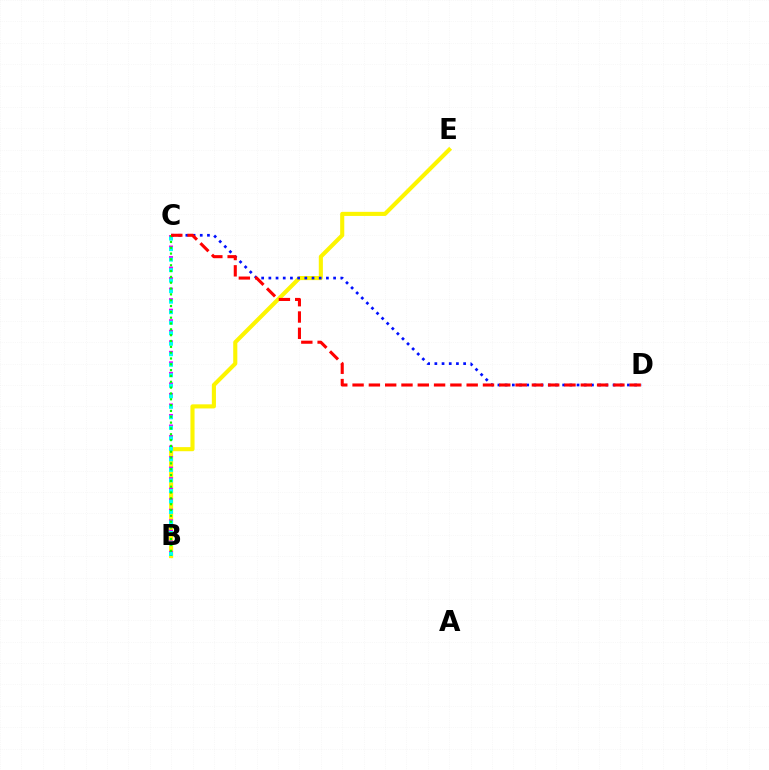{('B', 'E'): [{'color': '#fcf500', 'line_style': 'solid', 'thickness': 2.96}], ('C', 'D'): [{'color': '#0010ff', 'line_style': 'dotted', 'thickness': 1.95}, {'color': '#ff0000', 'line_style': 'dashed', 'thickness': 2.21}], ('B', 'C'): [{'color': '#ee00ff', 'line_style': 'dotted', 'thickness': 2.86}, {'color': '#00fff6', 'line_style': 'dotted', 'thickness': 2.86}, {'color': '#08ff00', 'line_style': 'dotted', 'thickness': 1.58}]}